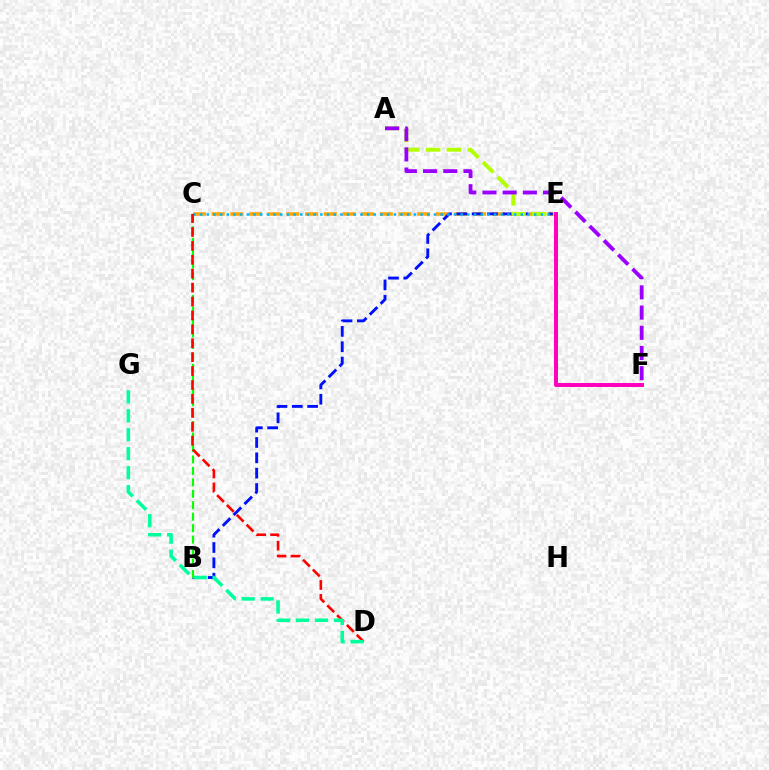{('C', 'E'): [{'color': '#ffa500', 'line_style': 'dashed', 'thickness': 2.54}, {'color': '#00b5ff', 'line_style': 'dotted', 'thickness': 1.82}], ('B', 'E'): [{'color': '#0010ff', 'line_style': 'dashed', 'thickness': 2.08}], ('B', 'C'): [{'color': '#08ff00', 'line_style': 'dashed', 'thickness': 1.56}], ('A', 'E'): [{'color': '#b3ff00', 'line_style': 'dashed', 'thickness': 2.82}], ('C', 'D'): [{'color': '#ff0000', 'line_style': 'dashed', 'thickness': 1.89}], ('E', 'F'): [{'color': '#ff00bd', 'line_style': 'solid', 'thickness': 2.85}], ('A', 'F'): [{'color': '#9b00ff', 'line_style': 'dashed', 'thickness': 2.74}], ('D', 'G'): [{'color': '#00ff9d', 'line_style': 'dashed', 'thickness': 2.57}]}